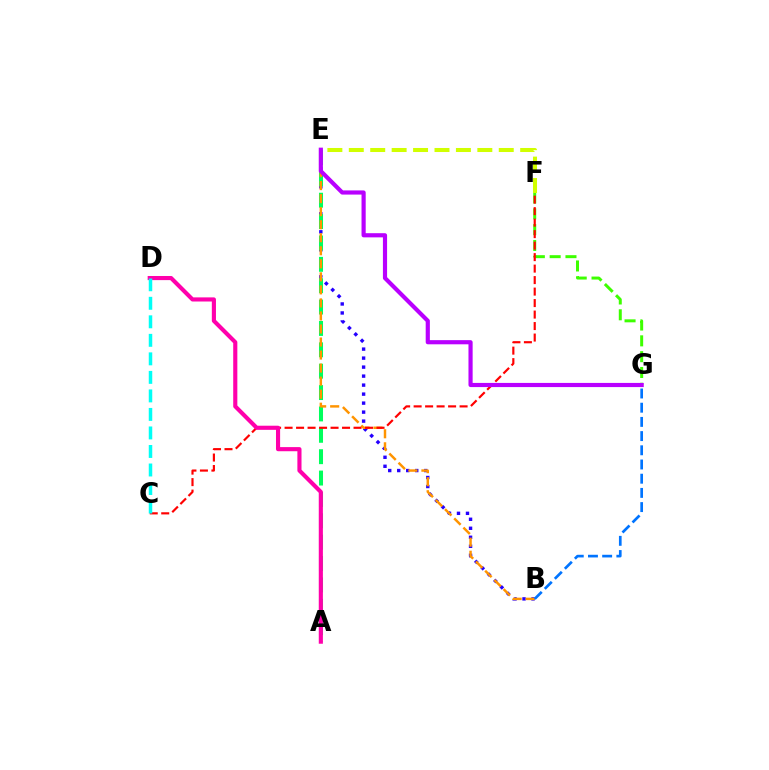{('B', 'E'): [{'color': '#2500ff', 'line_style': 'dotted', 'thickness': 2.45}, {'color': '#ff9400', 'line_style': 'dashed', 'thickness': 1.77}], ('A', 'E'): [{'color': '#00ff5c', 'line_style': 'dashed', 'thickness': 2.9}], ('F', 'G'): [{'color': '#3dff00', 'line_style': 'dashed', 'thickness': 2.15}], ('C', 'F'): [{'color': '#ff0000', 'line_style': 'dashed', 'thickness': 1.56}], ('A', 'D'): [{'color': '#ff00ac', 'line_style': 'solid', 'thickness': 2.97}], ('C', 'D'): [{'color': '#00fff6', 'line_style': 'dashed', 'thickness': 2.52}], ('E', 'G'): [{'color': '#b900ff', 'line_style': 'solid', 'thickness': 3.0}], ('B', 'G'): [{'color': '#0074ff', 'line_style': 'dashed', 'thickness': 1.93}], ('E', 'F'): [{'color': '#d1ff00', 'line_style': 'dashed', 'thickness': 2.91}]}